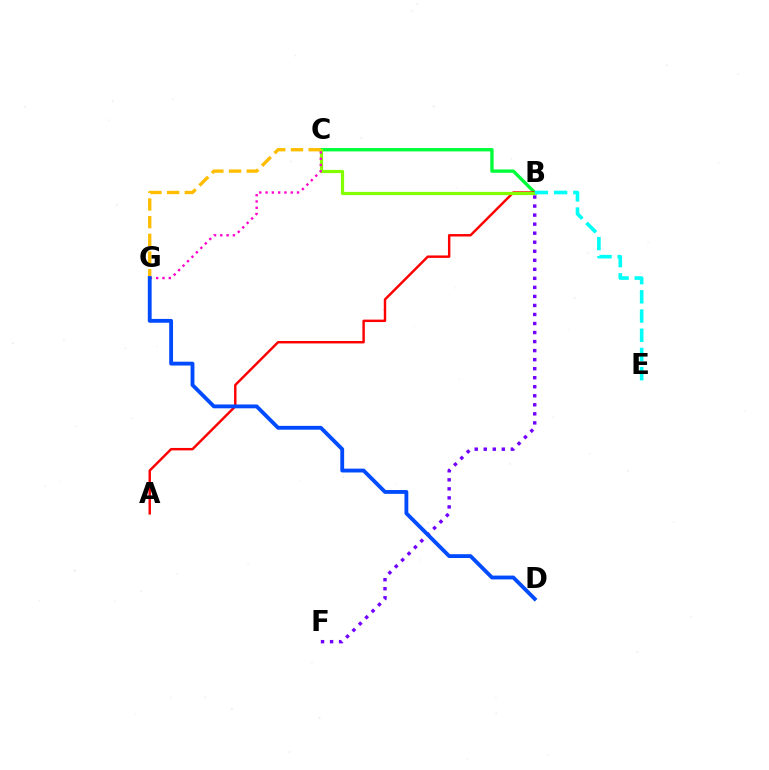{('B', 'C'): [{'color': '#00ff39', 'line_style': 'solid', 'thickness': 2.42}, {'color': '#84ff00', 'line_style': 'solid', 'thickness': 2.3}], ('A', 'B'): [{'color': '#ff0000', 'line_style': 'solid', 'thickness': 1.75}], ('C', 'G'): [{'color': '#ff00cf', 'line_style': 'dotted', 'thickness': 1.71}, {'color': '#ffbd00', 'line_style': 'dashed', 'thickness': 2.4}], ('B', 'F'): [{'color': '#7200ff', 'line_style': 'dotted', 'thickness': 2.45}], ('D', 'G'): [{'color': '#004bff', 'line_style': 'solid', 'thickness': 2.76}], ('B', 'E'): [{'color': '#00fff6', 'line_style': 'dashed', 'thickness': 2.61}]}